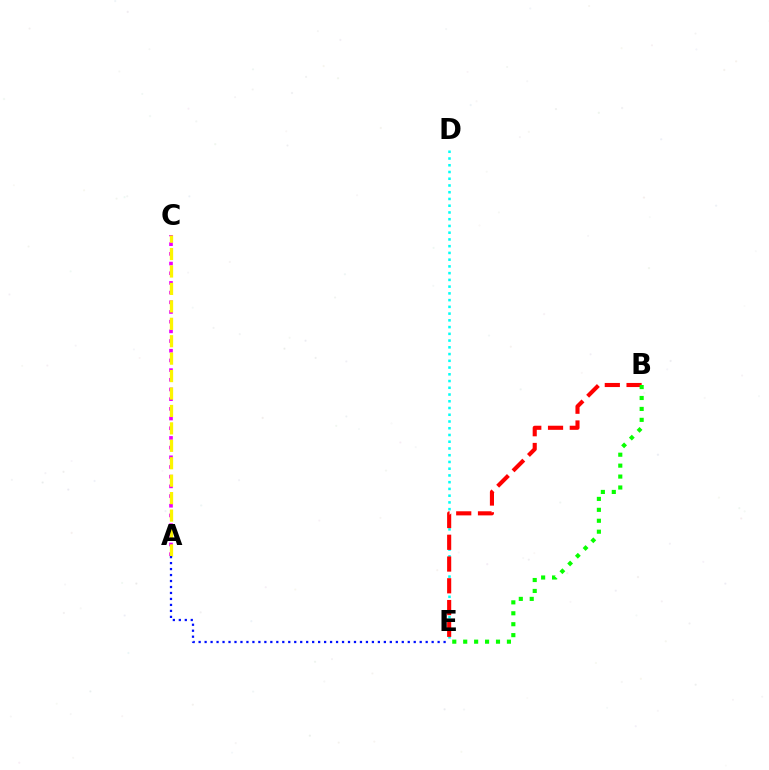{('A', 'C'): [{'color': '#ee00ff', 'line_style': 'dotted', 'thickness': 2.63}, {'color': '#fcf500', 'line_style': 'dashed', 'thickness': 2.37}], ('D', 'E'): [{'color': '#00fff6', 'line_style': 'dotted', 'thickness': 1.83}], ('B', 'E'): [{'color': '#ff0000', 'line_style': 'dashed', 'thickness': 2.96}, {'color': '#08ff00', 'line_style': 'dotted', 'thickness': 2.97}], ('A', 'E'): [{'color': '#0010ff', 'line_style': 'dotted', 'thickness': 1.62}]}